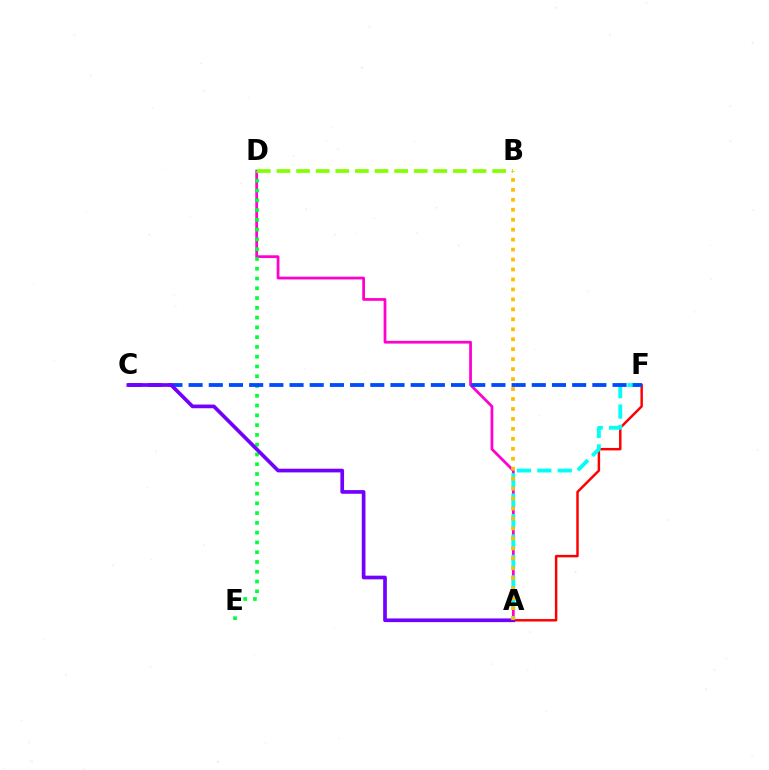{('A', 'D'): [{'color': '#ff00cf', 'line_style': 'solid', 'thickness': 1.99}], ('D', 'E'): [{'color': '#00ff39', 'line_style': 'dotted', 'thickness': 2.66}], ('A', 'F'): [{'color': '#ff0000', 'line_style': 'solid', 'thickness': 1.77}, {'color': '#00fff6', 'line_style': 'dashed', 'thickness': 2.77}], ('C', 'F'): [{'color': '#004bff', 'line_style': 'dashed', 'thickness': 2.74}], ('A', 'C'): [{'color': '#7200ff', 'line_style': 'solid', 'thickness': 2.65}], ('B', 'D'): [{'color': '#84ff00', 'line_style': 'dashed', 'thickness': 2.66}], ('A', 'B'): [{'color': '#ffbd00', 'line_style': 'dotted', 'thickness': 2.71}]}